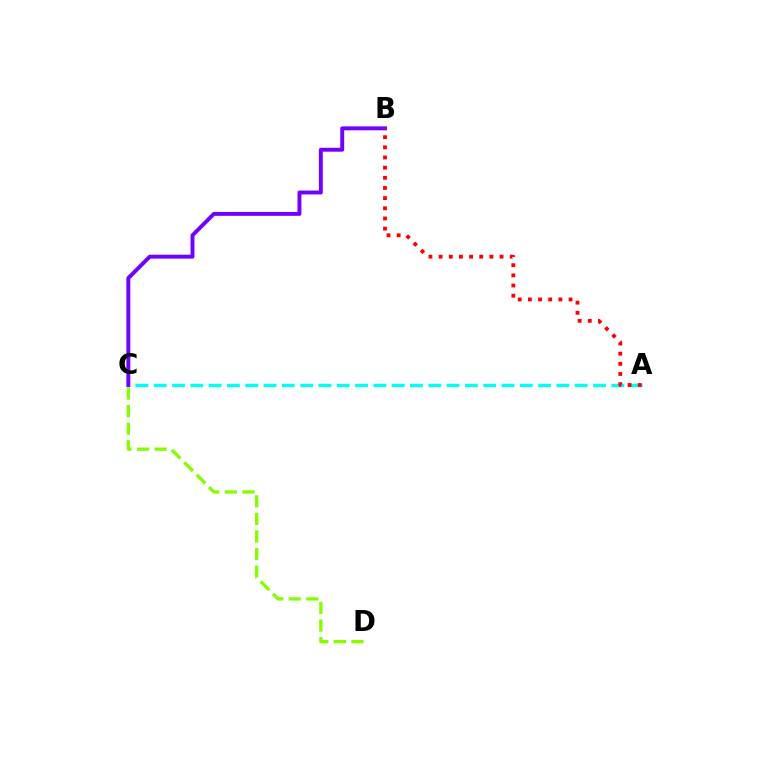{('A', 'C'): [{'color': '#00fff6', 'line_style': 'dashed', 'thickness': 2.49}], ('C', 'D'): [{'color': '#84ff00', 'line_style': 'dashed', 'thickness': 2.39}], ('B', 'C'): [{'color': '#7200ff', 'line_style': 'solid', 'thickness': 2.82}], ('A', 'B'): [{'color': '#ff0000', 'line_style': 'dotted', 'thickness': 2.76}]}